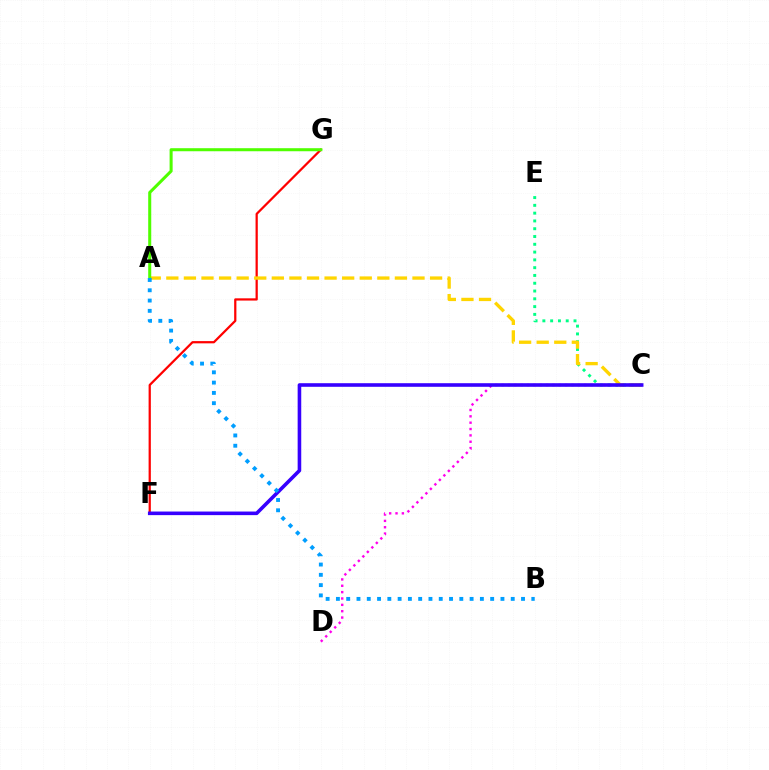{('C', 'D'): [{'color': '#ff00ed', 'line_style': 'dotted', 'thickness': 1.73}], ('C', 'E'): [{'color': '#00ff86', 'line_style': 'dotted', 'thickness': 2.12}], ('F', 'G'): [{'color': '#ff0000', 'line_style': 'solid', 'thickness': 1.61}], ('A', 'C'): [{'color': '#ffd500', 'line_style': 'dashed', 'thickness': 2.39}], ('A', 'G'): [{'color': '#4fff00', 'line_style': 'solid', 'thickness': 2.19}], ('C', 'F'): [{'color': '#3700ff', 'line_style': 'solid', 'thickness': 2.59}], ('A', 'B'): [{'color': '#009eff', 'line_style': 'dotted', 'thickness': 2.79}]}